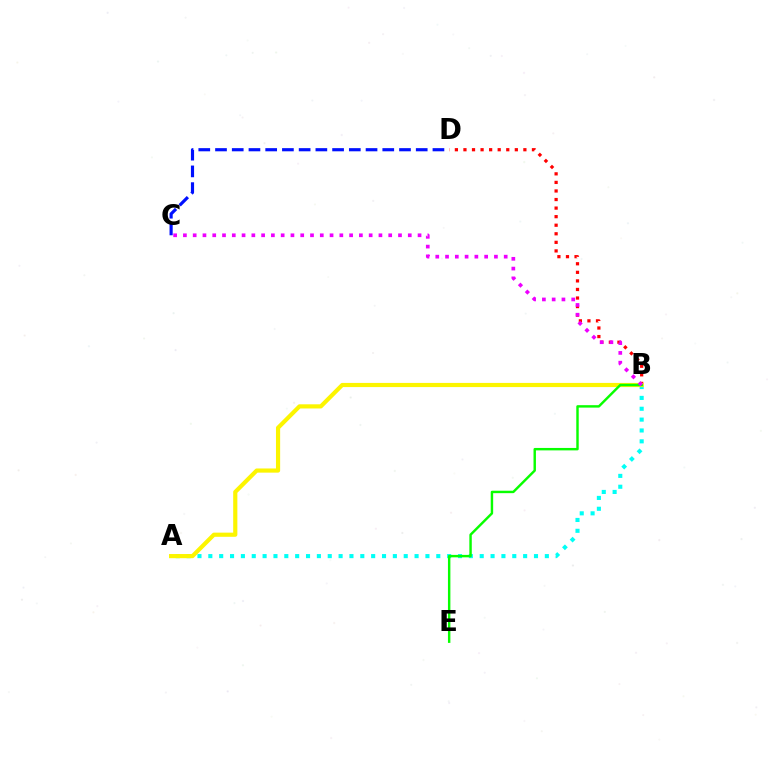{('A', 'B'): [{'color': '#00fff6', 'line_style': 'dotted', 'thickness': 2.95}, {'color': '#fcf500', 'line_style': 'solid', 'thickness': 3.0}], ('B', 'D'): [{'color': '#ff0000', 'line_style': 'dotted', 'thickness': 2.33}], ('C', 'D'): [{'color': '#0010ff', 'line_style': 'dashed', 'thickness': 2.27}], ('B', 'E'): [{'color': '#08ff00', 'line_style': 'solid', 'thickness': 1.75}], ('B', 'C'): [{'color': '#ee00ff', 'line_style': 'dotted', 'thickness': 2.66}]}